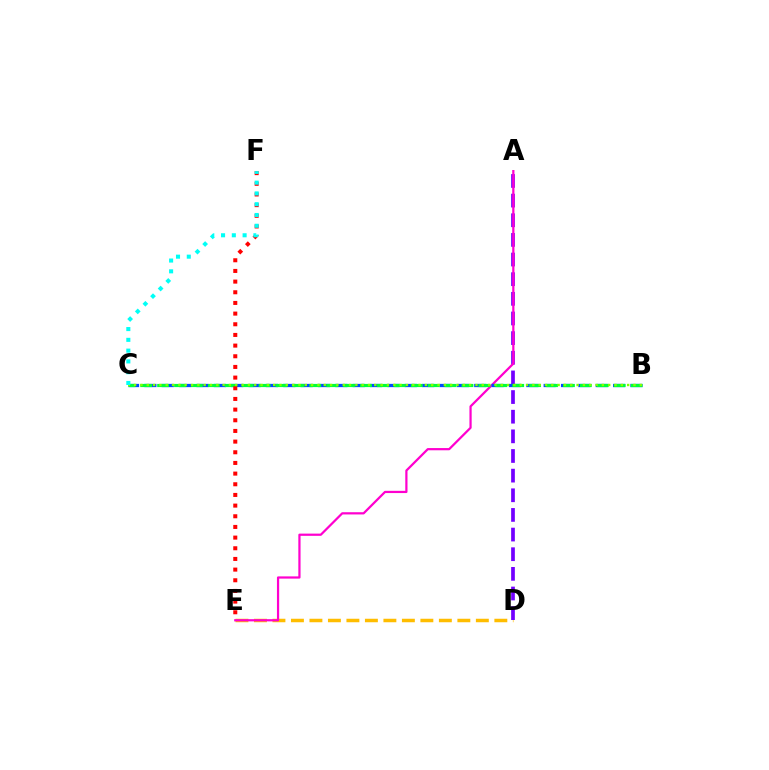{('D', 'E'): [{'color': '#ffbd00', 'line_style': 'dashed', 'thickness': 2.51}], ('A', 'D'): [{'color': '#7200ff', 'line_style': 'dashed', 'thickness': 2.67}], ('A', 'E'): [{'color': '#ff00cf', 'line_style': 'solid', 'thickness': 1.6}], ('B', 'C'): [{'color': '#004bff', 'line_style': 'dashed', 'thickness': 2.36}, {'color': '#00ff39', 'line_style': 'dashed', 'thickness': 2.3}, {'color': '#84ff00', 'line_style': 'dotted', 'thickness': 1.72}], ('E', 'F'): [{'color': '#ff0000', 'line_style': 'dotted', 'thickness': 2.9}], ('C', 'F'): [{'color': '#00fff6', 'line_style': 'dotted', 'thickness': 2.93}]}